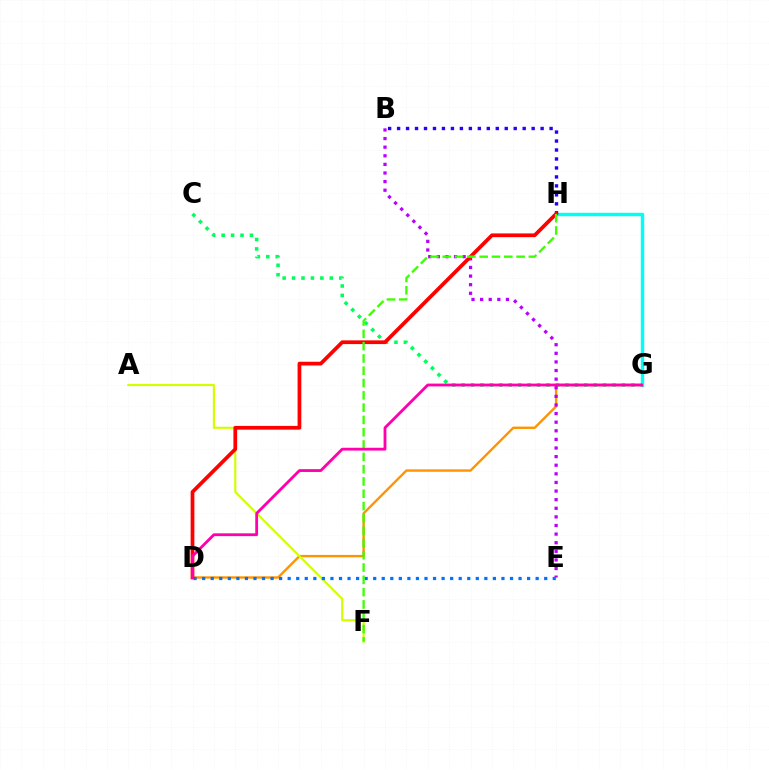{('D', 'G'): [{'color': '#ff9400', 'line_style': 'solid', 'thickness': 1.72}, {'color': '#ff00ac', 'line_style': 'solid', 'thickness': 2.02}], ('A', 'F'): [{'color': '#d1ff00', 'line_style': 'solid', 'thickness': 1.56}], ('G', 'H'): [{'color': '#00fff6', 'line_style': 'solid', 'thickness': 2.47}], ('C', 'G'): [{'color': '#00ff5c', 'line_style': 'dotted', 'thickness': 2.56}], ('B', 'H'): [{'color': '#2500ff', 'line_style': 'dotted', 'thickness': 2.44}], ('B', 'E'): [{'color': '#b900ff', 'line_style': 'dotted', 'thickness': 2.34}], ('D', 'E'): [{'color': '#0074ff', 'line_style': 'dotted', 'thickness': 2.32}], ('D', 'H'): [{'color': '#ff0000', 'line_style': 'solid', 'thickness': 2.69}], ('F', 'H'): [{'color': '#3dff00', 'line_style': 'dashed', 'thickness': 1.67}]}